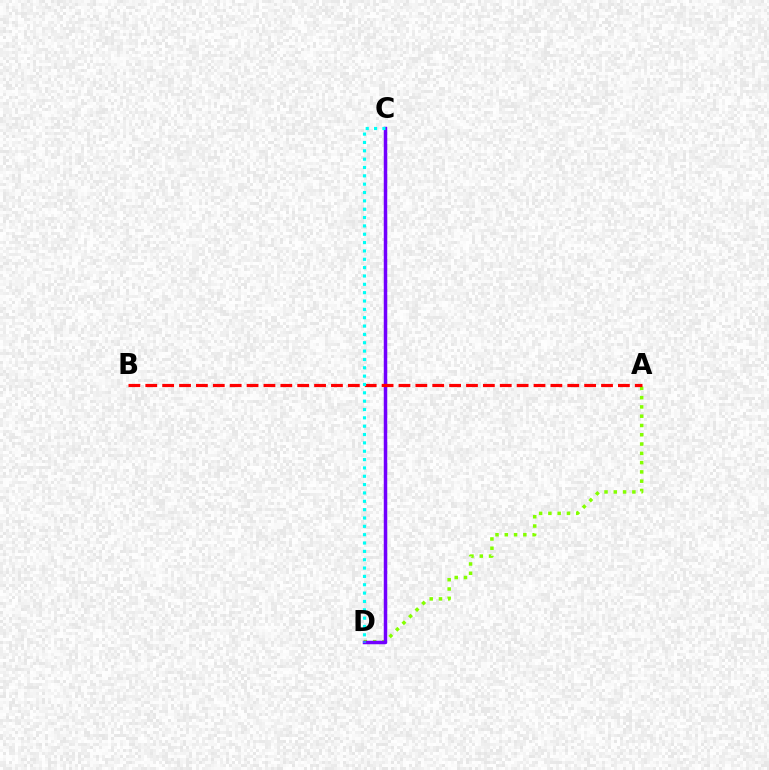{('A', 'D'): [{'color': '#84ff00', 'line_style': 'dotted', 'thickness': 2.52}], ('C', 'D'): [{'color': '#7200ff', 'line_style': 'solid', 'thickness': 2.51}, {'color': '#00fff6', 'line_style': 'dotted', 'thickness': 2.27}], ('A', 'B'): [{'color': '#ff0000', 'line_style': 'dashed', 'thickness': 2.29}]}